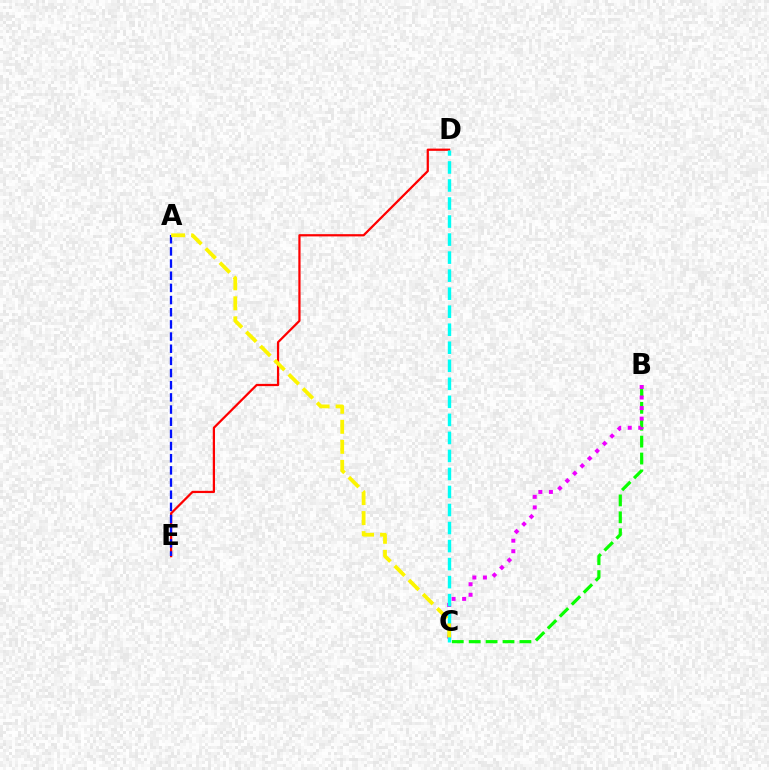{('B', 'C'): [{'color': '#08ff00', 'line_style': 'dashed', 'thickness': 2.3}, {'color': '#ee00ff', 'line_style': 'dotted', 'thickness': 2.86}], ('D', 'E'): [{'color': '#ff0000', 'line_style': 'solid', 'thickness': 1.61}], ('A', 'E'): [{'color': '#0010ff', 'line_style': 'dashed', 'thickness': 1.65}], ('C', 'D'): [{'color': '#00fff6', 'line_style': 'dashed', 'thickness': 2.45}], ('A', 'C'): [{'color': '#fcf500', 'line_style': 'dashed', 'thickness': 2.72}]}